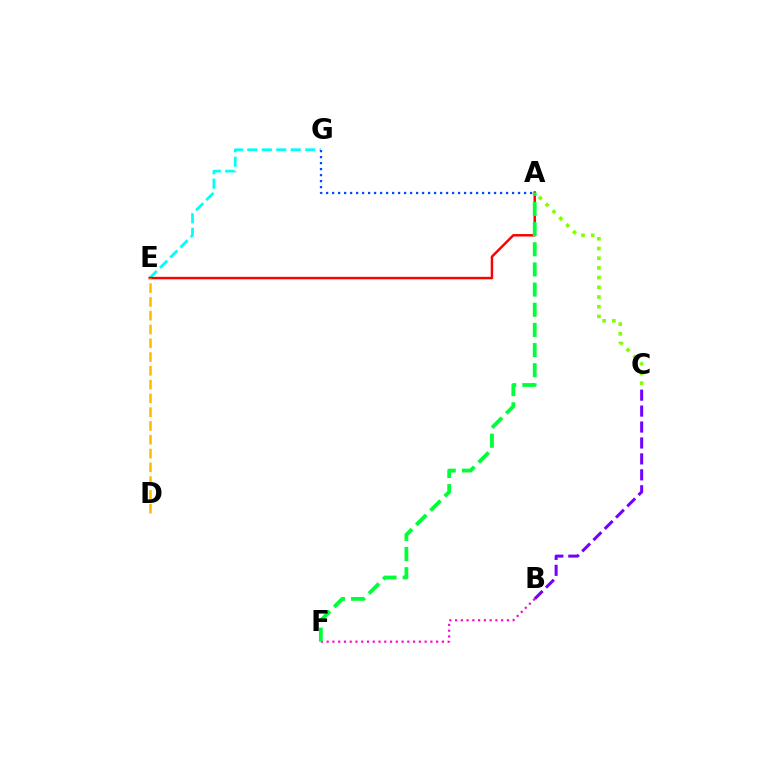{('E', 'G'): [{'color': '#00fff6', 'line_style': 'dashed', 'thickness': 1.97}], ('A', 'C'): [{'color': '#84ff00', 'line_style': 'dotted', 'thickness': 2.64}], ('B', 'C'): [{'color': '#7200ff', 'line_style': 'dashed', 'thickness': 2.17}], ('A', 'G'): [{'color': '#004bff', 'line_style': 'dotted', 'thickness': 1.63}], ('B', 'F'): [{'color': '#ff00cf', 'line_style': 'dotted', 'thickness': 1.57}], ('A', 'E'): [{'color': '#ff0000', 'line_style': 'solid', 'thickness': 1.77}], ('D', 'E'): [{'color': '#ffbd00', 'line_style': 'dashed', 'thickness': 1.87}], ('A', 'F'): [{'color': '#00ff39', 'line_style': 'dashed', 'thickness': 2.74}]}